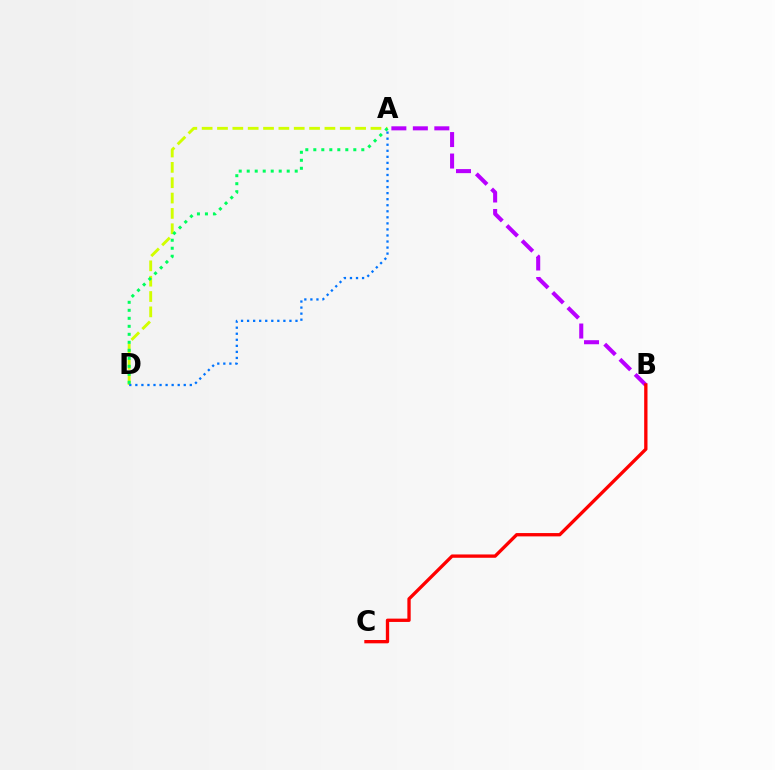{('A', 'B'): [{'color': '#b900ff', 'line_style': 'dashed', 'thickness': 2.92}], ('A', 'D'): [{'color': '#d1ff00', 'line_style': 'dashed', 'thickness': 2.08}, {'color': '#00ff5c', 'line_style': 'dotted', 'thickness': 2.17}, {'color': '#0074ff', 'line_style': 'dotted', 'thickness': 1.64}], ('B', 'C'): [{'color': '#ff0000', 'line_style': 'solid', 'thickness': 2.39}]}